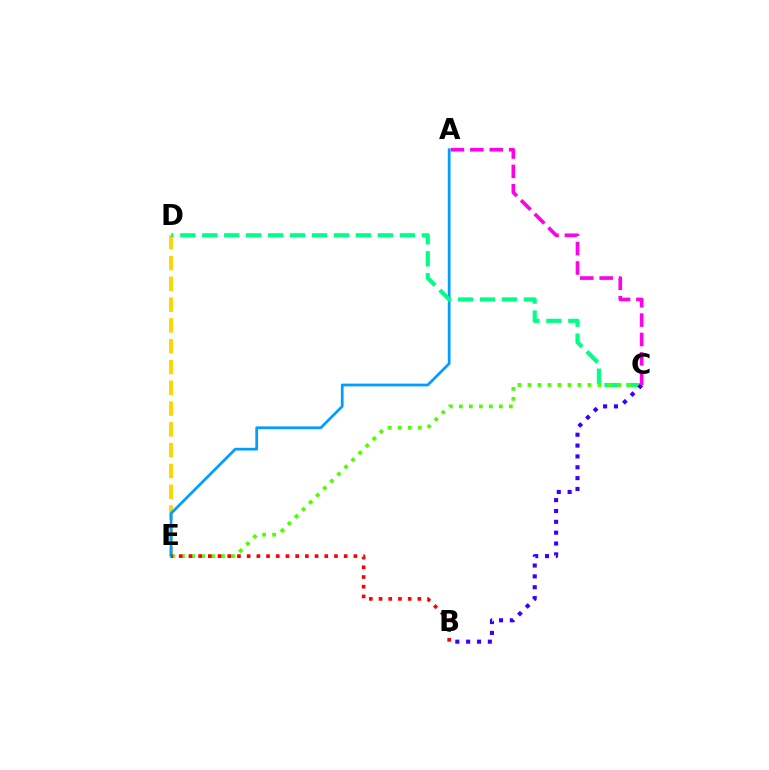{('D', 'E'): [{'color': '#ffd500', 'line_style': 'dashed', 'thickness': 2.82}], ('A', 'E'): [{'color': '#009eff', 'line_style': 'solid', 'thickness': 1.97}], ('C', 'D'): [{'color': '#00ff86', 'line_style': 'dashed', 'thickness': 2.98}], ('C', 'E'): [{'color': '#4fff00', 'line_style': 'dotted', 'thickness': 2.72}], ('B', 'E'): [{'color': '#ff0000', 'line_style': 'dotted', 'thickness': 2.64}], ('B', 'C'): [{'color': '#3700ff', 'line_style': 'dotted', 'thickness': 2.95}], ('A', 'C'): [{'color': '#ff00ed', 'line_style': 'dashed', 'thickness': 2.63}]}